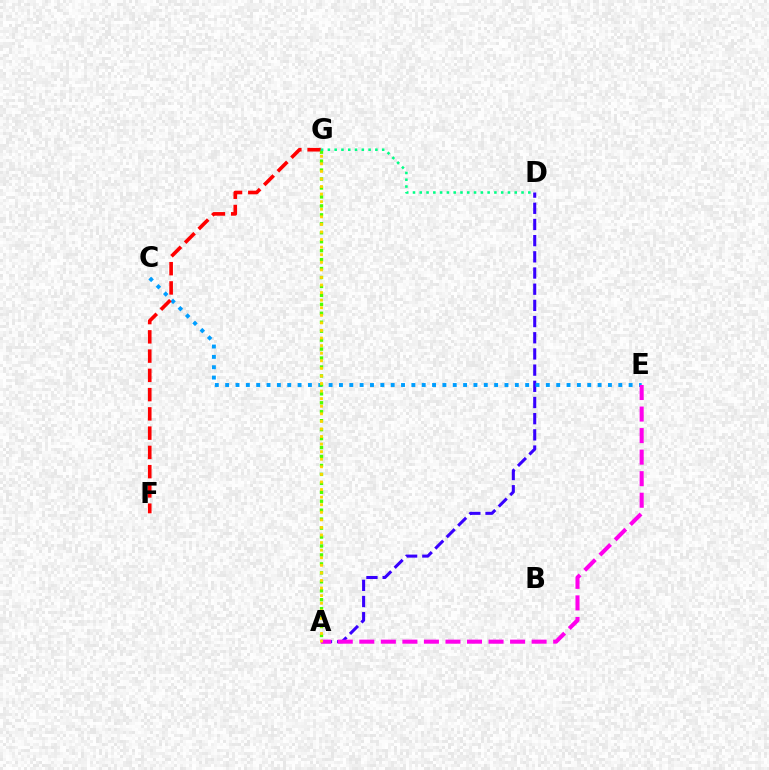{('A', 'D'): [{'color': '#3700ff', 'line_style': 'dashed', 'thickness': 2.2}], ('C', 'E'): [{'color': '#009eff', 'line_style': 'dotted', 'thickness': 2.81}], ('F', 'G'): [{'color': '#ff0000', 'line_style': 'dashed', 'thickness': 2.62}], ('A', 'E'): [{'color': '#ff00ed', 'line_style': 'dashed', 'thickness': 2.93}], ('A', 'G'): [{'color': '#4fff00', 'line_style': 'dotted', 'thickness': 2.43}, {'color': '#ffd500', 'line_style': 'dotted', 'thickness': 2.06}], ('D', 'G'): [{'color': '#00ff86', 'line_style': 'dotted', 'thickness': 1.84}]}